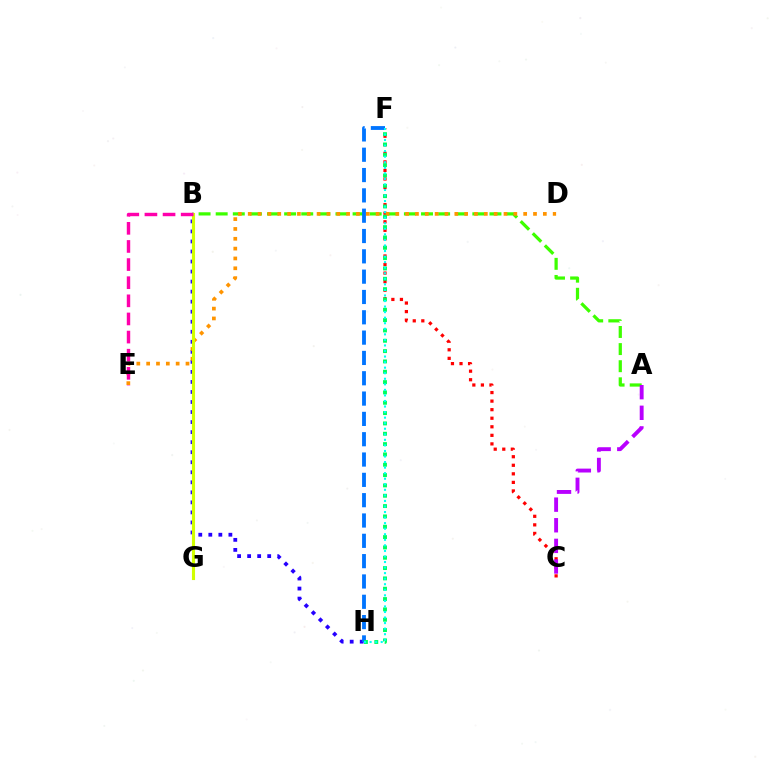{('B', 'H'): [{'color': '#2500ff', 'line_style': 'dotted', 'thickness': 2.73}], ('C', 'F'): [{'color': '#ff0000', 'line_style': 'dotted', 'thickness': 2.32}], ('A', 'B'): [{'color': '#3dff00', 'line_style': 'dashed', 'thickness': 2.32}], ('D', 'E'): [{'color': '#ff9400', 'line_style': 'dotted', 'thickness': 2.67}], ('B', 'G'): [{'color': '#d1ff00', 'line_style': 'solid', 'thickness': 2.24}], ('B', 'E'): [{'color': '#ff00ac', 'line_style': 'dashed', 'thickness': 2.46}], ('A', 'C'): [{'color': '#b900ff', 'line_style': 'dashed', 'thickness': 2.8}], ('F', 'H'): [{'color': '#0074ff', 'line_style': 'dashed', 'thickness': 2.76}, {'color': '#00ff5c', 'line_style': 'dotted', 'thickness': 2.81}, {'color': '#00fff6', 'line_style': 'dotted', 'thickness': 1.51}]}